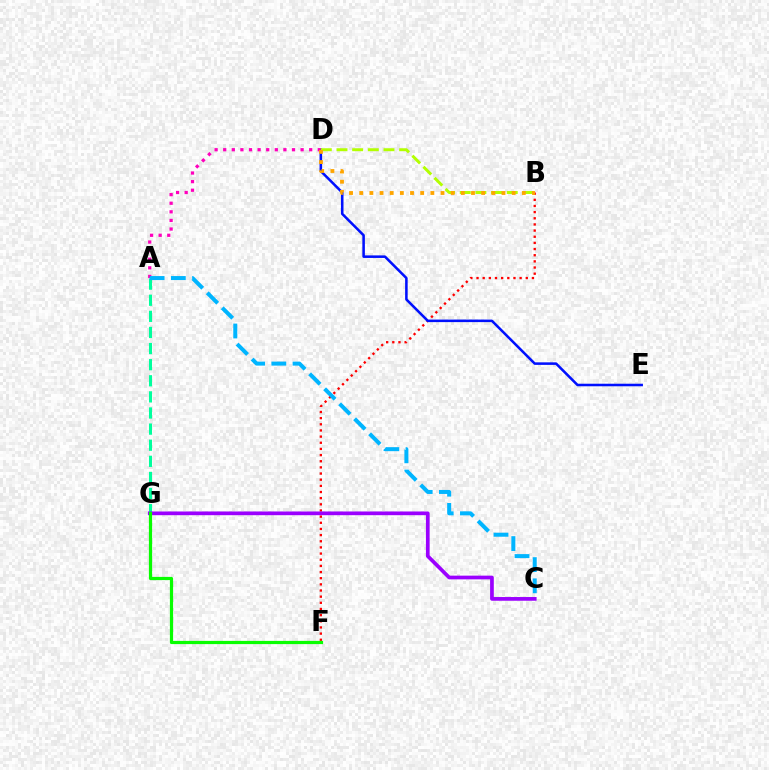{('B', 'F'): [{'color': '#ff0000', 'line_style': 'dotted', 'thickness': 1.67}], ('D', 'E'): [{'color': '#0010ff', 'line_style': 'solid', 'thickness': 1.83}], ('A', 'G'): [{'color': '#00ff9d', 'line_style': 'dashed', 'thickness': 2.19}], ('A', 'D'): [{'color': '#ff00bd', 'line_style': 'dotted', 'thickness': 2.34}], ('C', 'G'): [{'color': '#9b00ff', 'line_style': 'solid', 'thickness': 2.67}], ('B', 'D'): [{'color': '#b3ff00', 'line_style': 'dashed', 'thickness': 2.13}, {'color': '#ffa500', 'line_style': 'dotted', 'thickness': 2.76}], ('F', 'G'): [{'color': '#08ff00', 'line_style': 'solid', 'thickness': 2.31}], ('A', 'C'): [{'color': '#00b5ff', 'line_style': 'dashed', 'thickness': 2.88}]}